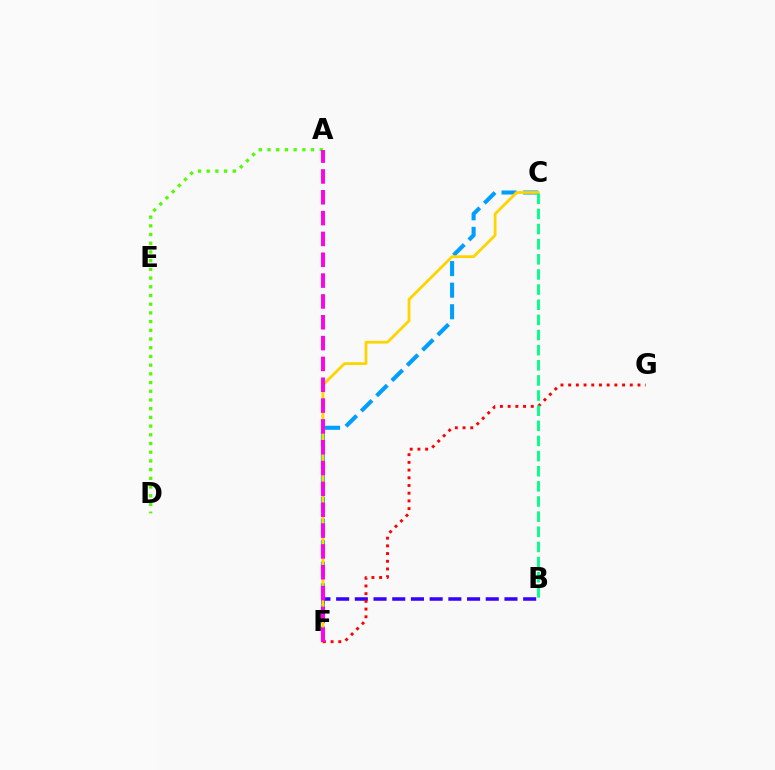{('B', 'F'): [{'color': '#3700ff', 'line_style': 'dashed', 'thickness': 2.54}], ('A', 'D'): [{'color': '#4fff00', 'line_style': 'dotted', 'thickness': 2.37}], ('C', 'F'): [{'color': '#009eff', 'line_style': 'dashed', 'thickness': 2.93}, {'color': '#ffd500', 'line_style': 'solid', 'thickness': 2.01}], ('F', 'G'): [{'color': '#ff0000', 'line_style': 'dotted', 'thickness': 2.09}], ('A', 'F'): [{'color': '#ff00ed', 'line_style': 'dashed', 'thickness': 2.83}], ('B', 'C'): [{'color': '#00ff86', 'line_style': 'dashed', 'thickness': 2.06}]}